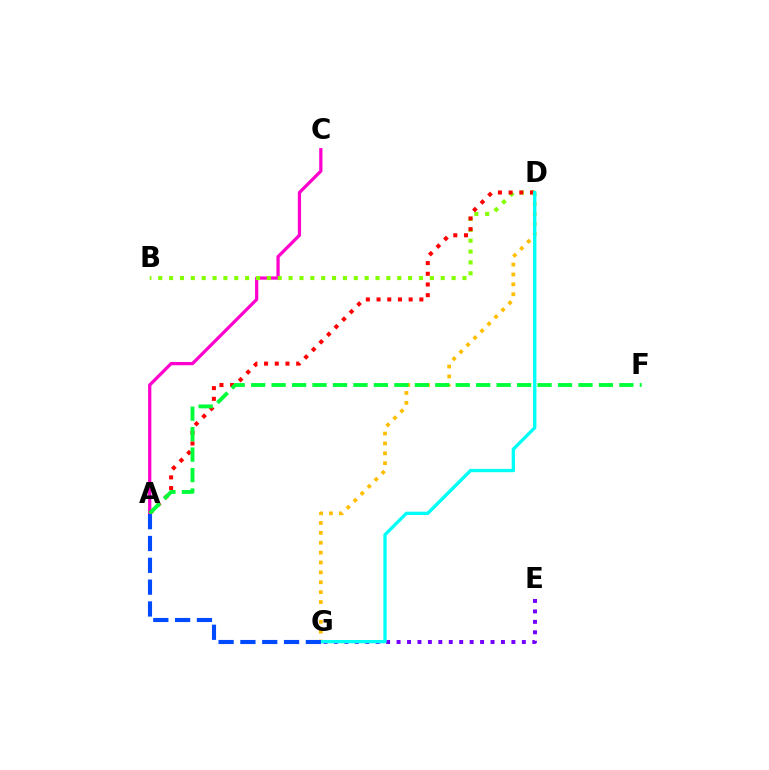{('A', 'C'): [{'color': '#ff00cf', 'line_style': 'solid', 'thickness': 2.33}], ('B', 'D'): [{'color': '#84ff00', 'line_style': 'dotted', 'thickness': 2.95}], ('A', 'D'): [{'color': '#ff0000', 'line_style': 'dotted', 'thickness': 2.91}], ('D', 'G'): [{'color': '#ffbd00', 'line_style': 'dotted', 'thickness': 2.69}, {'color': '#00fff6', 'line_style': 'solid', 'thickness': 2.39}], ('A', 'F'): [{'color': '#00ff39', 'line_style': 'dashed', 'thickness': 2.78}], ('E', 'G'): [{'color': '#7200ff', 'line_style': 'dotted', 'thickness': 2.84}], ('A', 'G'): [{'color': '#004bff', 'line_style': 'dashed', 'thickness': 2.96}]}